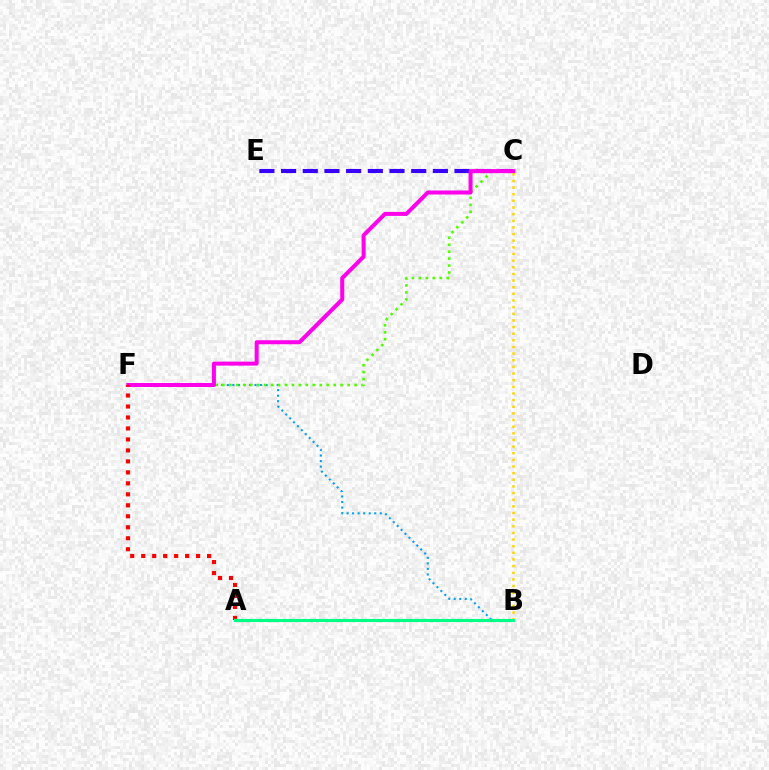{('B', 'F'): [{'color': '#009eff', 'line_style': 'dotted', 'thickness': 1.5}], ('C', 'F'): [{'color': '#4fff00', 'line_style': 'dotted', 'thickness': 1.89}, {'color': '#ff00ed', 'line_style': 'solid', 'thickness': 2.89}], ('C', 'E'): [{'color': '#3700ff', 'line_style': 'dashed', 'thickness': 2.95}], ('A', 'F'): [{'color': '#ff0000', 'line_style': 'dotted', 'thickness': 2.98}], ('B', 'C'): [{'color': '#ffd500', 'line_style': 'dotted', 'thickness': 1.8}], ('A', 'B'): [{'color': '#00ff86', 'line_style': 'solid', 'thickness': 2.27}]}